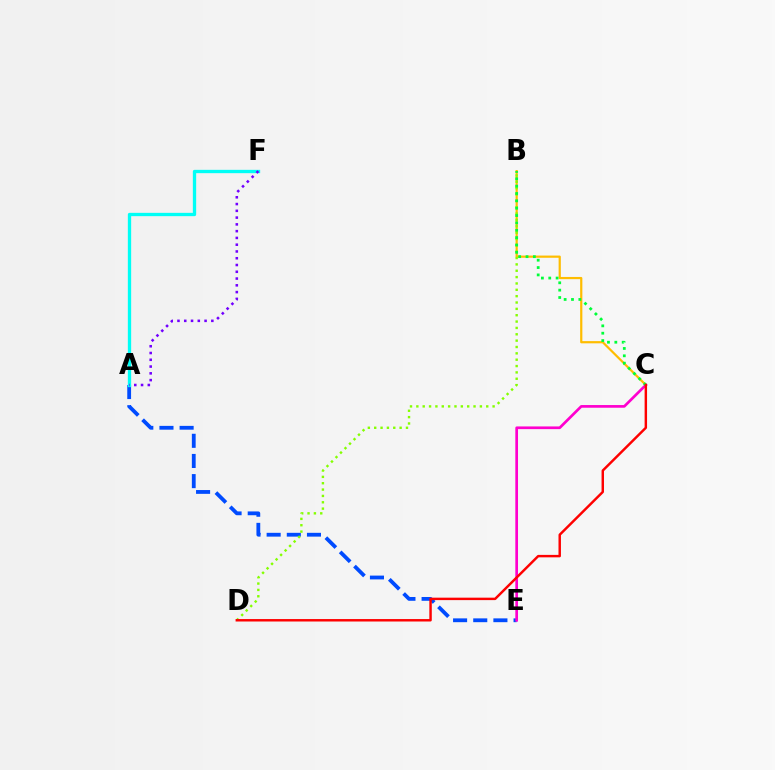{('A', 'E'): [{'color': '#004bff', 'line_style': 'dashed', 'thickness': 2.74}], ('B', 'C'): [{'color': '#ffbd00', 'line_style': 'solid', 'thickness': 1.59}, {'color': '#00ff39', 'line_style': 'dotted', 'thickness': 2.0}], ('B', 'D'): [{'color': '#84ff00', 'line_style': 'dotted', 'thickness': 1.73}], ('C', 'E'): [{'color': '#ff00cf', 'line_style': 'solid', 'thickness': 1.94}], ('A', 'F'): [{'color': '#00fff6', 'line_style': 'solid', 'thickness': 2.39}, {'color': '#7200ff', 'line_style': 'dotted', 'thickness': 1.84}], ('C', 'D'): [{'color': '#ff0000', 'line_style': 'solid', 'thickness': 1.76}]}